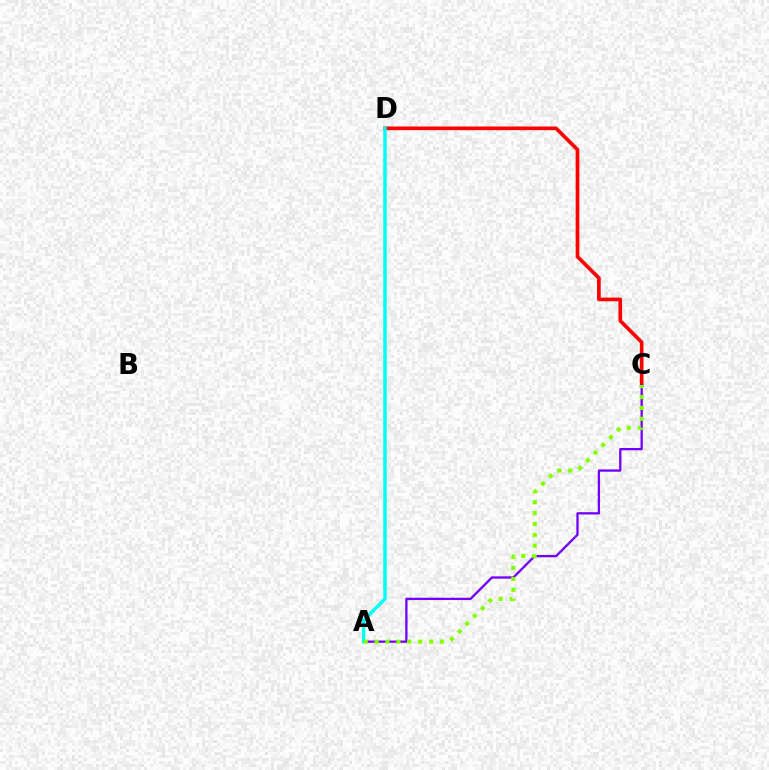{('C', 'D'): [{'color': '#ff0000', 'line_style': 'solid', 'thickness': 2.64}], ('A', 'C'): [{'color': '#7200ff', 'line_style': 'solid', 'thickness': 1.66}, {'color': '#84ff00', 'line_style': 'dotted', 'thickness': 2.96}], ('A', 'D'): [{'color': '#00fff6', 'line_style': 'solid', 'thickness': 2.48}]}